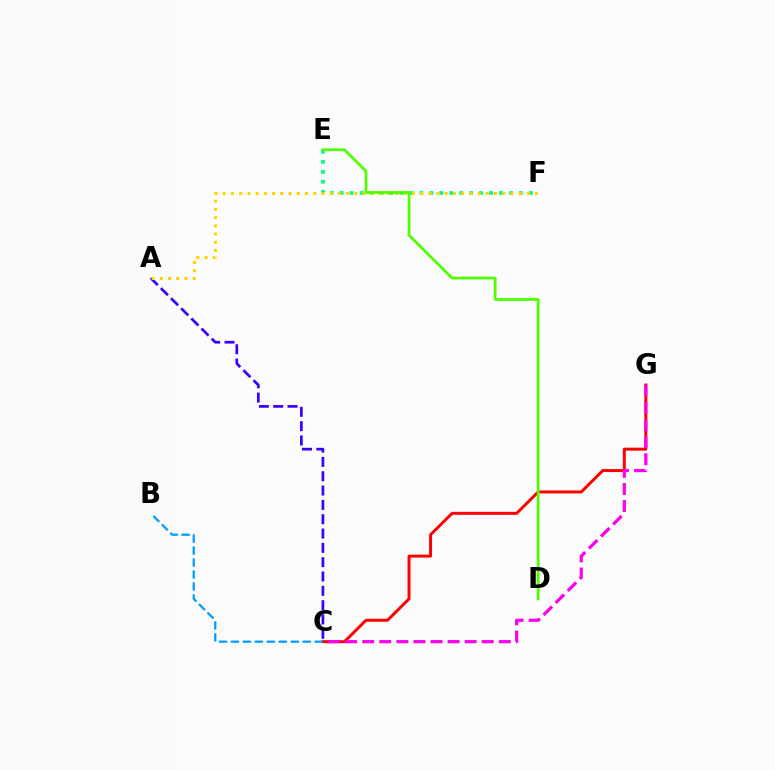{('A', 'C'): [{'color': '#3700ff', 'line_style': 'dashed', 'thickness': 1.95}], ('E', 'F'): [{'color': '#00ff86', 'line_style': 'dotted', 'thickness': 2.71}], ('A', 'F'): [{'color': '#ffd500', 'line_style': 'dotted', 'thickness': 2.23}], ('C', 'G'): [{'color': '#ff0000', 'line_style': 'solid', 'thickness': 2.14}, {'color': '#ff00ed', 'line_style': 'dashed', 'thickness': 2.32}], ('B', 'C'): [{'color': '#009eff', 'line_style': 'dashed', 'thickness': 1.63}], ('D', 'E'): [{'color': '#4fff00', 'line_style': 'solid', 'thickness': 1.97}]}